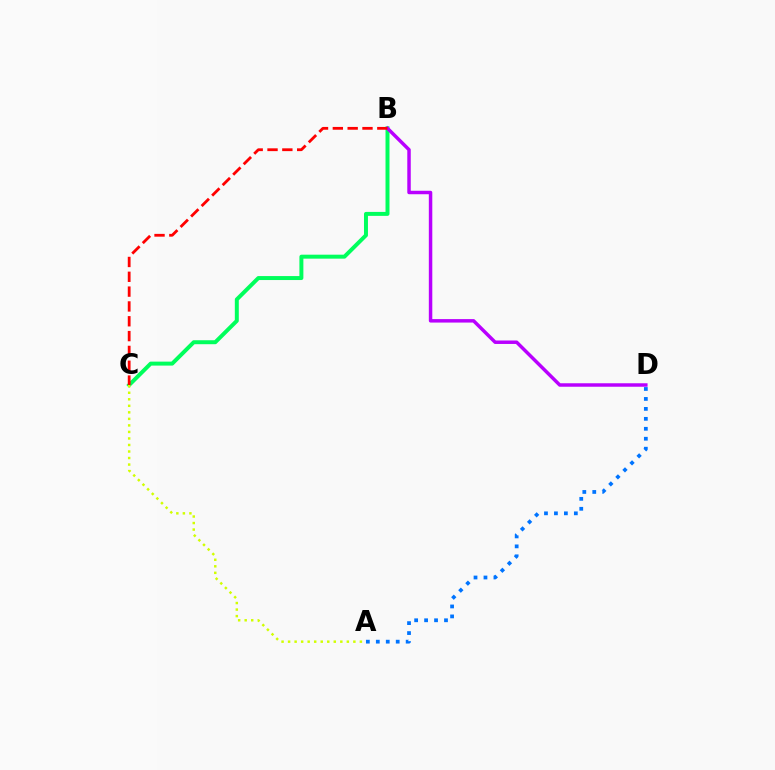{('B', 'C'): [{'color': '#00ff5c', 'line_style': 'solid', 'thickness': 2.86}, {'color': '#ff0000', 'line_style': 'dashed', 'thickness': 2.01}], ('B', 'D'): [{'color': '#b900ff', 'line_style': 'solid', 'thickness': 2.5}], ('A', 'C'): [{'color': '#d1ff00', 'line_style': 'dotted', 'thickness': 1.77}], ('A', 'D'): [{'color': '#0074ff', 'line_style': 'dotted', 'thickness': 2.7}]}